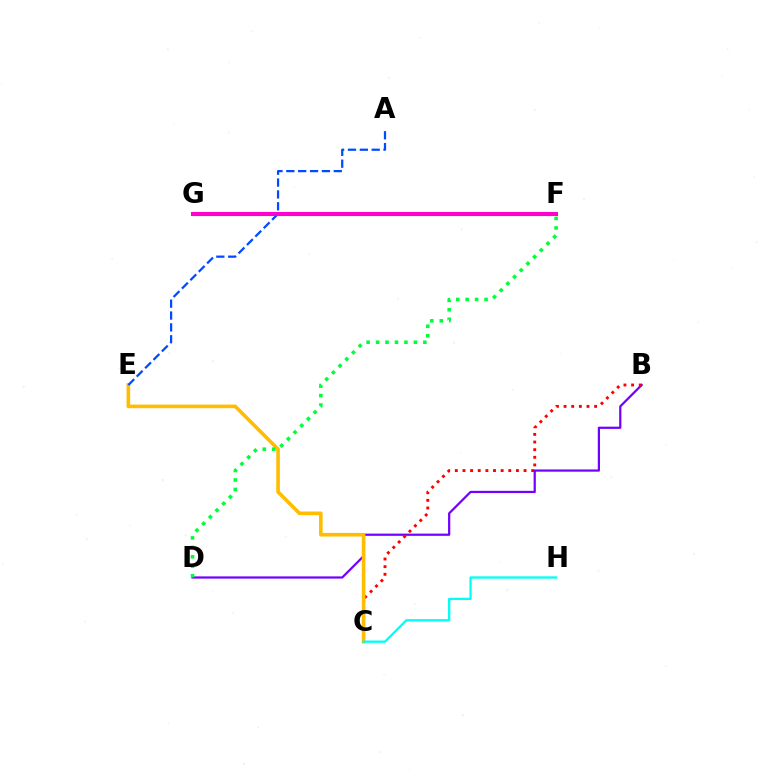{('B', 'D'): [{'color': '#7200ff', 'line_style': 'solid', 'thickness': 1.6}], ('B', 'C'): [{'color': '#ff0000', 'line_style': 'dotted', 'thickness': 2.08}], ('C', 'E'): [{'color': '#ffbd00', 'line_style': 'solid', 'thickness': 2.61}], ('D', 'F'): [{'color': '#00ff39', 'line_style': 'dotted', 'thickness': 2.57}], ('A', 'E'): [{'color': '#004bff', 'line_style': 'dashed', 'thickness': 1.61}], ('F', 'G'): [{'color': '#84ff00', 'line_style': 'dashed', 'thickness': 1.99}, {'color': '#ff00cf', 'line_style': 'solid', 'thickness': 2.94}], ('C', 'H'): [{'color': '#00fff6', 'line_style': 'solid', 'thickness': 1.66}]}